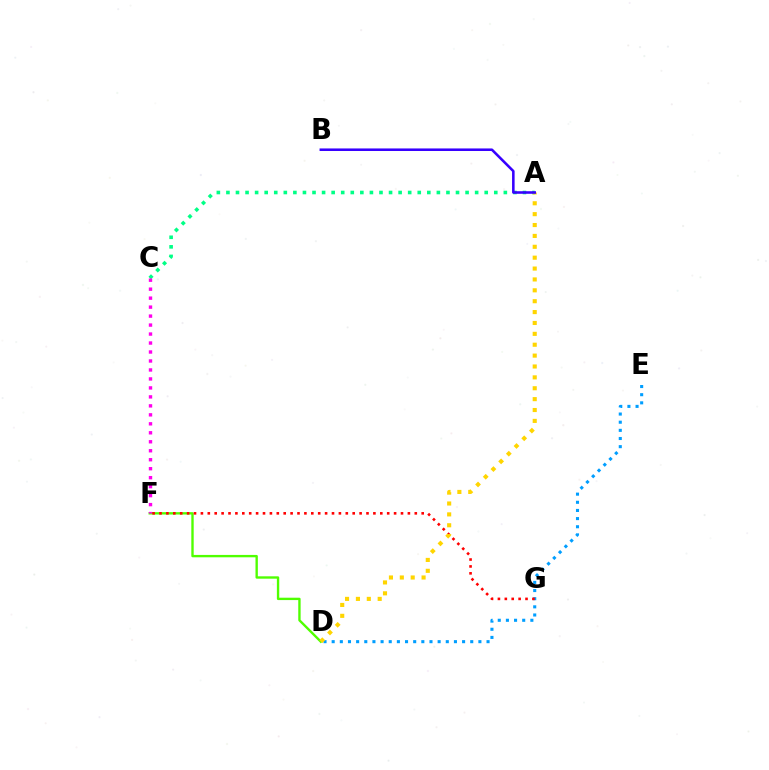{('D', 'E'): [{'color': '#009eff', 'line_style': 'dotted', 'thickness': 2.21}], ('D', 'F'): [{'color': '#4fff00', 'line_style': 'solid', 'thickness': 1.71}], ('A', 'C'): [{'color': '#00ff86', 'line_style': 'dotted', 'thickness': 2.6}], ('C', 'F'): [{'color': '#ff00ed', 'line_style': 'dotted', 'thickness': 2.44}], ('F', 'G'): [{'color': '#ff0000', 'line_style': 'dotted', 'thickness': 1.87}], ('A', 'D'): [{'color': '#ffd500', 'line_style': 'dotted', 'thickness': 2.96}], ('A', 'B'): [{'color': '#3700ff', 'line_style': 'solid', 'thickness': 1.84}]}